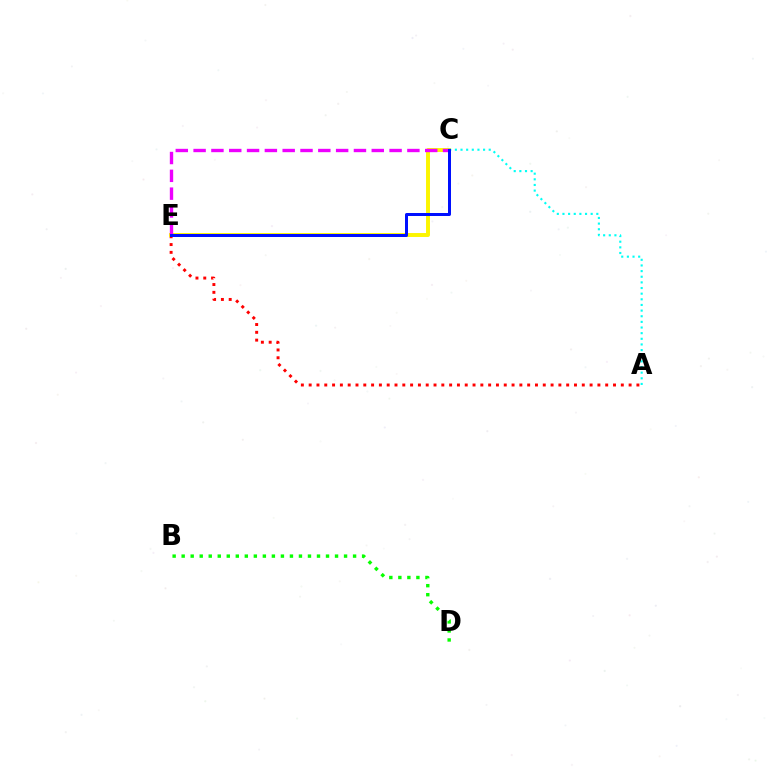{('A', 'E'): [{'color': '#ff0000', 'line_style': 'dotted', 'thickness': 2.12}], ('C', 'E'): [{'color': '#fcf500', 'line_style': 'solid', 'thickness': 2.84}, {'color': '#ee00ff', 'line_style': 'dashed', 'thickness': 2.42}, {'color': '#0010ff', 'line_style': 'solid', 'thickness': 2.16}], ('B', 'D'): [{'color': '#08ff00', 'line_style': 'dotted', 'thickness': 2.45}], ('A', 'C'): [{'color': '#00fff6', 'line_style': 'dotted', 'thickness': 1.53}]}